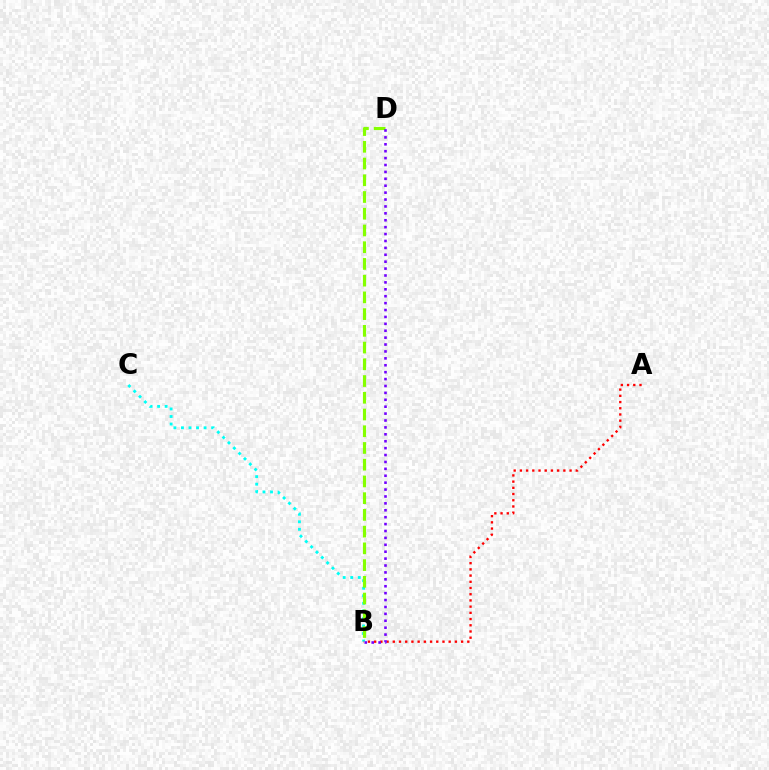{('B', 'C'): [{'color': '#00fff6', 'line_style': 'dotted', 'thickness': 2.05}], ('B', 'D'): [{'color': '#84ff00', 'line_style': 'dashed', 'thickness': 2.27}, {'color': '#7200ff', 'line_style': 'dotted', 'thickness': 1.88}], ('A', 'B'): [{'color': '#ff0000', 'line_style': 'dotted', 'thickness': 1.69}]}